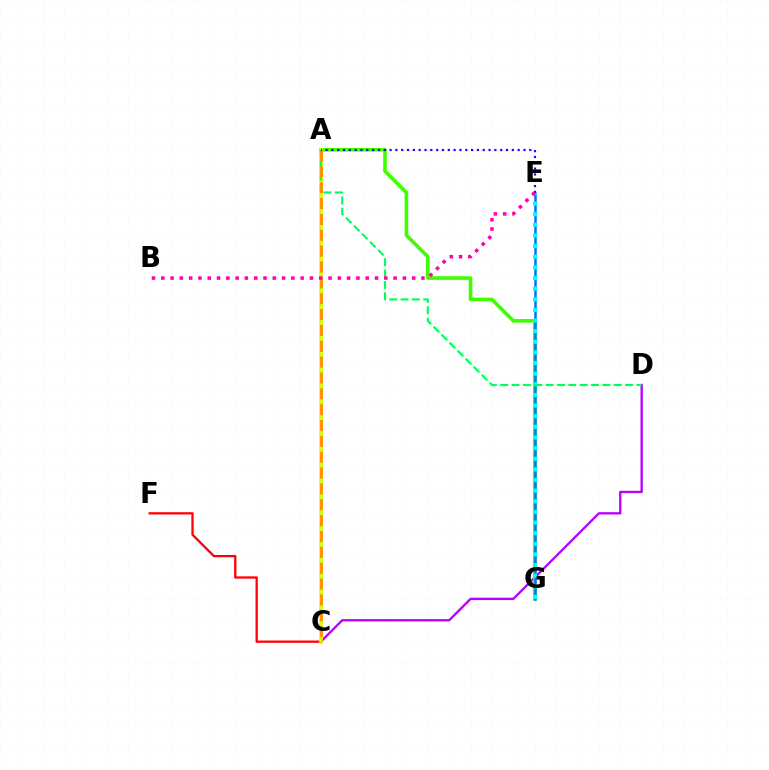{('C', 'D'): [{'color': '#b900ff', 'line_style': 'solid', 'thickness': 1.68}], ('C', 'F'): [{'color': '#ff0000', 'line_style': 'solid', 'thickness': 1.64}], ('A', 'G'): [{'color': '#3dff00', 'line_style': 'solid', 'thickness': 2.6}], ('E', 'G'): [{'color': '#0074ff', 'line_style': 'solid', 'thickness': 1.82}, {'color': '#00fff6', 'line_style': 'dotted', 'thickness': 2.89}], ('A', 'C'): [{'color': '#d1ff00', 'line_style': 'solid', 'thickness': 2.58}, {'color': '#ff9400', 'line_style': 'dashed', 'thickness': 2.15}], ('A', 'D'): [{'color': '#00ff5c', 'line_style': 'dashed', 'thickness': 1.54}], ('A', 'E'): [{'color': '#2500ff', 'line_style': 'dotted', 'thickness': 1.58}], ('B', 'E'): [{'color': '#ff00ac', 'line_style': 'dotted', 'thickness': 2.52}]}